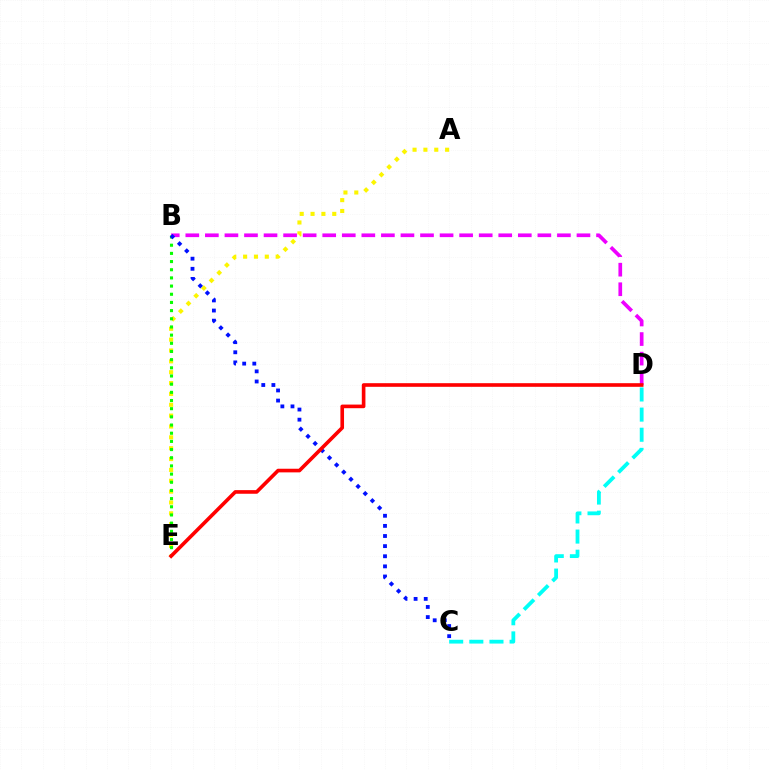{('A', 'E'): [{'color': '#fcf500', 'line_style': 'dotted', 'thickness': 2.95}], ('B', 'E'): [{'color': '#08ff00', 'line_style': 'dotted', 'thickness': 2.22}], ('C', 'D'): [{'color': '#00fff6', 'line_style': 'dashed', 'thickness': 2.74}], ('B', 'D'): [{'color': '#ee00ff', 'line_style': 'dashed', 'thickness': 2.66}], ('B', 'C'): [{'color': '#0010ff', 'line_style': 'dotted', 'thickness': 2.75}], ('D', 'E'): [{'color': '#ff0000', 'line_style': 'solid', 'thickness': 2.61}]}